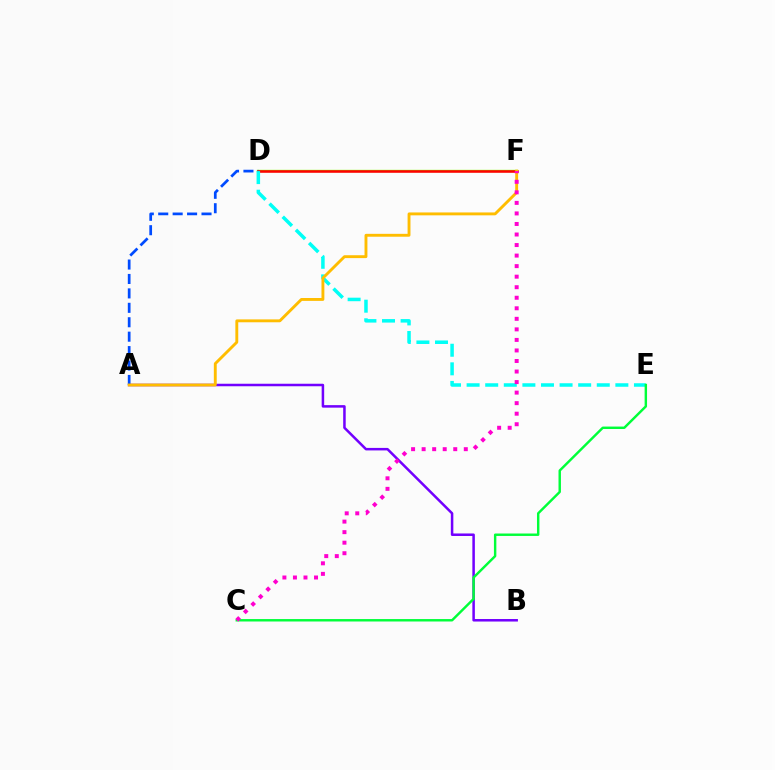{('D', 'F'): [{'color': '#84ff00', 'line_style': 'solid', 'thickness': 1.69}, {'color': '#ff0000', 'line_style': 'solid', 'thickness': 1.83}], ('A', 'B'): [{'color': '#7200ff', 'line_style': 'solid', 'thickness': 1.81}], ('A', 'D'): [{'color': '#004bff', 'line_style': 'dashed', 'thickness': 1.96}], ('D', 'E'): [{'color': '#00fff6', 'line_style': 'dashed', 'thickness': 2.53}], ('A', 'F'): [{'color': '#ffbd00', 'line_style': 'solid', 'thickness': 2.08}], ('C', 'E'): [{'color': '#00ff39', 'line_style': 'solid', 'thickness': 1.75}], ('C', 'F'): [{'color': '#ff00cf', 'line_style': 'dotted', 'thickness': 2.86}]}